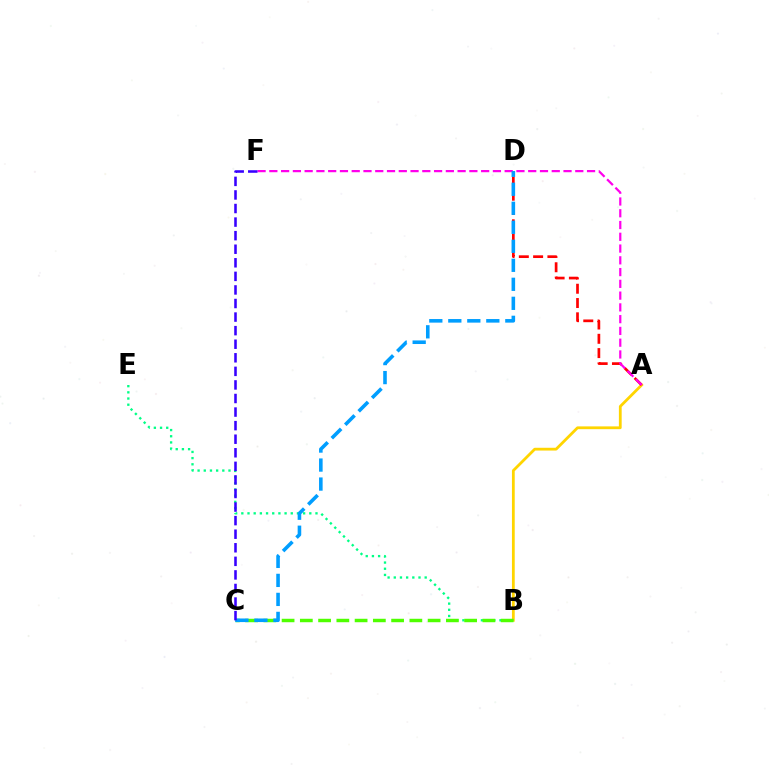{('A', 'B'): [{'color': '#ffd500', 'line_style': 'solid', 'thickness': 2.01}], ('A', 'D'): [{'color': '#ff0000', 'line_style': 'dashed', 'thickness': 1.94}], ('A', 'F'): [{'color': '#ff00ed', 'line_style': 'dashed', 'thickness': 1.6}], ('B', 'E'): [{'color': '#00ff86', 'line_style': 'dotted', 'thickness': 1.68}], ('B', 'C'): [{'color': '#4fff00', 'line_style': 'dashed', 'thickness': 2.48}], ('C', 'D'): [{'color': '#009eff', 'line_style': 'dashed', 'thickness': 2.58}], ('C', 'F'): [{'color': '#3700ff', 'line_style': 'dashed', 'thickness': 1.84}]}